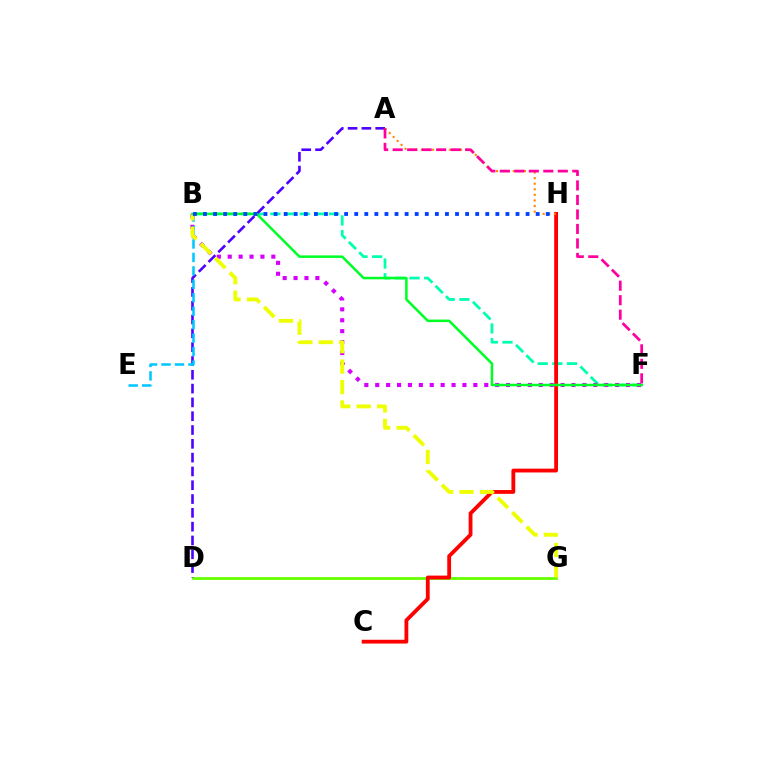{('B', 'F'): [{'color': '#00ffaf', 'line_style': 'dashed', 'thickness': 1.99}, {'color': '#d600ff', 'line_style': 'dotted', 'thickness': 2.96}, {'color': '#00ff27', 'line_style': 'solid', 'thickness': 1.82}], ('D', 'G'): [{'color': '#66ff00', 'line_style': 'solid', 'thickness': 2.0}], ('A', 'D'): [{'color': '#4f00ff', 'line_style': 'dashed', 'thickness': 1.88}], ('C', 'H'): [{'color': '#ff0000', 'line_style': 'solid', 'thickness': 2.75}], ('B', 'E'): [{'color': '#00c7ff', 'line_style': 'dashed', 'thickness': 1.83}], ('A', 'H'): [{'color': '#ff8800', 'line_style': 'dotted', 'thickness': 1.52}], ('B', 'G'): [{'color': '#eeff00', 'line_style': 'dashed', 'thickness': 2.77}], ('B', 'H'): [{'color': '#003fff', 'line_style': 'dotted', 'thickness': 2.74}], ('A', 'F'): [{'color': '#ff00a0', 'line_style': 'dashed', 'thickness': 1.97}]}